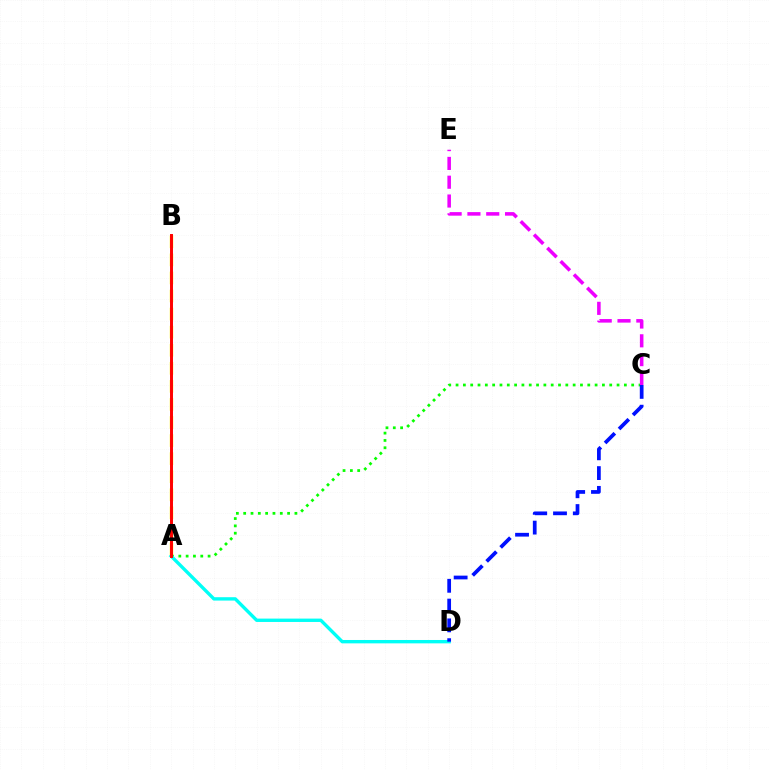{('A', 'C'): [{'color': '#08ff00', 'line_style': 'dotted', 'thickness': 1.99}], ('C', 'E'): [{'color': '#ee00ff', 'line_style': 'dashed', 'thickness': 2.56}], ('A', 'D'): [{'color': '#00fff6', 'line_style': 'solid', 'thickness': 2.42}], ('C', 'D'): [{'color': '#0010ff', 'line_style': 'dashed', 'thickness': 2.69}], ('A', 'B'): [{'color': '#fcf500', 'line_style': 'dashed', 'thickness': 2.45}, {'color': '#ff0000', 'line_style': 'solid', 'thickness': 2.13}]}